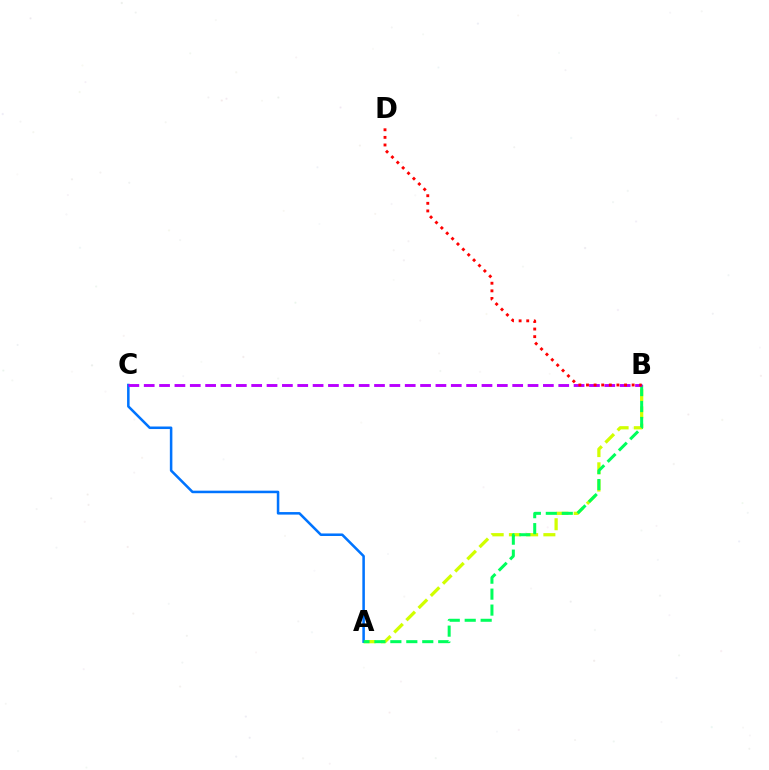{('A', 'B'): [{'color': '#d1ff00', 'line_style': 'dashed', 'thickness': 2.34}, {'color': '#00ff5c', 'line_style': 'dashed', 'thickness': 2.17}], ('A', 'C'): [{'color': '#0074ff', 'line_style': 'solid', 'thickness': 1.83}], ('B', 'C'): [{'color': '#b900ff', 'line_style': 'dashed', 'thickness': 2.09}], ('B', 'D'): [{'color': '#ff0000', 'line_style': 'dotted', 'thickness': 2.07}]}